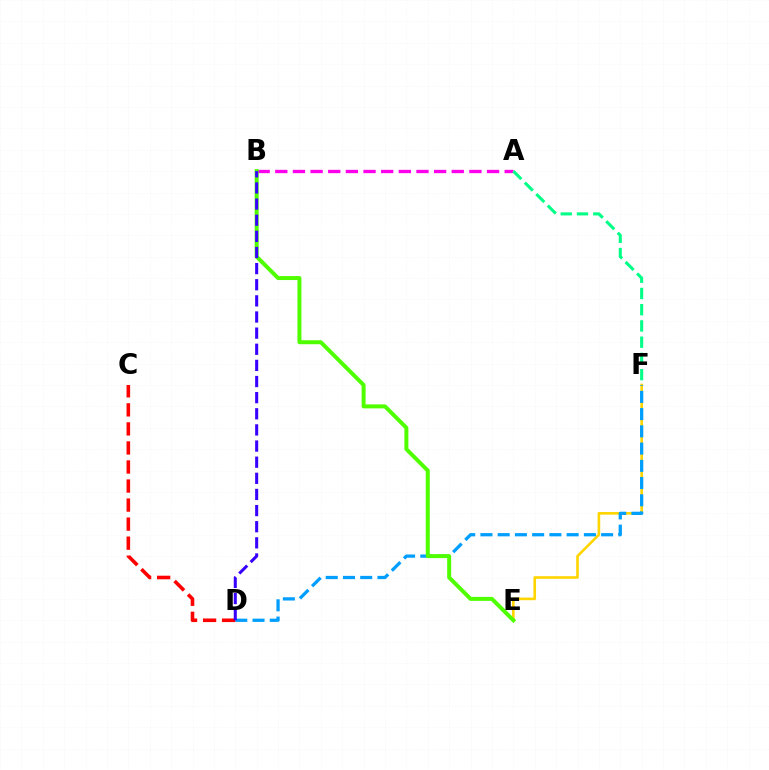{('A', 'B'): [{'color': '#ff00ed', 'line_style': 'dashed', 'thickness': 2.4}], ('E', 'F'): [{'color': '#ffd500', 'line_style': 'solid', 'thickness': 1.89}], ('D', 'F'): [{'color': '#009eff', 'line_style': 'dashed', 'thickness': 2.34}], ('C', 'D'): [{'color': '#ff0000', 'line_style': 'dashed', 'thickness': 2.59}], ('B', 'E'): [{'color': '#4fff00', 'line_style': 'solid', 'thickness': 2.87}], ('A', 'F'): [{'color': '#00ff86', 'line_style': 'dashed', 'thickness': 2.21}], ('B', 'D'): [{'color': '#3700ff', 'line_style': 'dashed', 'thickness': 2.19}]}